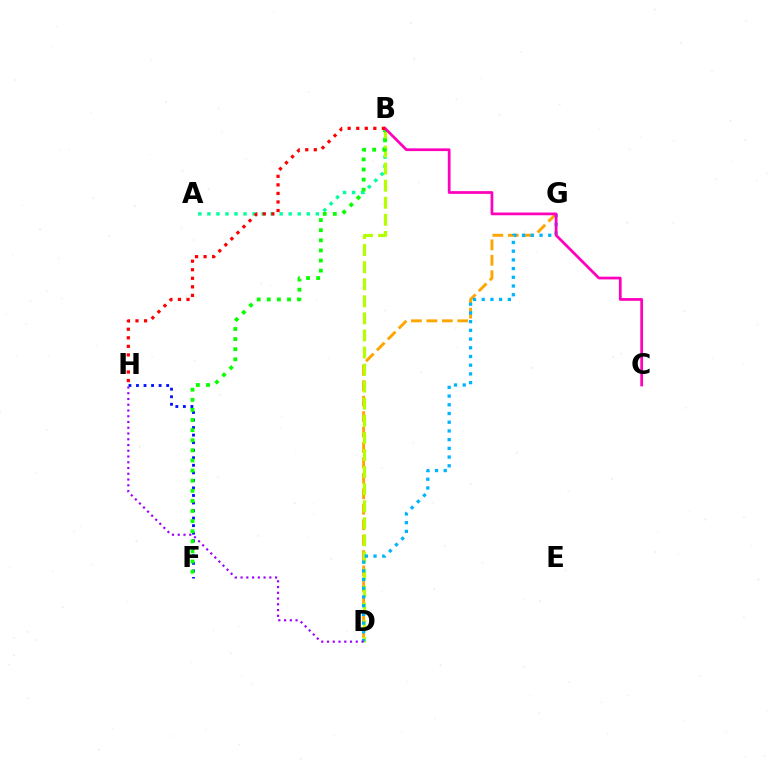{('A', 'B'): [{'color': '#00ff9d', 'line_style': 'dotted', 'thickness': 2.45}], ('F', 'H'): [{'color': '#0010ff', 'line_style': 'dotted', 'thickness': 2.05}], ('D', 'G'): [{'color': '#ffa500', 'line_style': 'dashed', 'thickness': 2.1}, {'color': '#00b5ff', 'line_style': 'dotted', 'thickness': 2.37}], ('B', 'D'): [{'color': '#b3ff00', 'line_style': 'dashed', 'thickness': 2.32}], ('B', 'F'): [{'color': '#08ff00', 'line_style': 'dotted', 'thickness': 2.75}], ('B', 'C'): [{'color': '#ff00bd', 'line_style': 'solid', 'thickness': 1.97}], ('B', 'H'): [{'color': '#ff0000', 'line_style': 'dotted', 'thickness': 2.32}], ('D', 'H'): [{'color': '#9b00ff', 'line_style': 'dotted', 'thickness': 1.56}]}